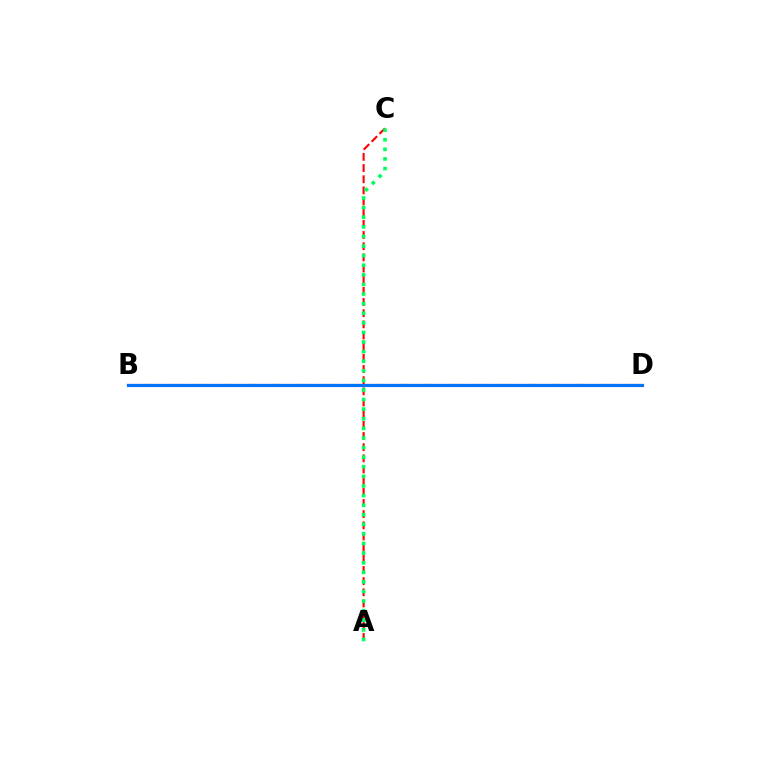{('B', 'D'): [{'color': '#b900ff', 'line_style': 'solid', 'thickness': 1.55}, {'color': '#d1ff00', 'line_style': 'dashed', 'thickness': 1.59}, {'color': '#0074ff', 'line_style': 'solid', 'thickness': 2.27}], ('A', 'C'): [{'color': '#ff0000', 'line_style': 'dashed', 'thickness': 1.52}, {'color': '#00ff5c', 'line_style': 'dotted', 'thickness': 2.61}]}